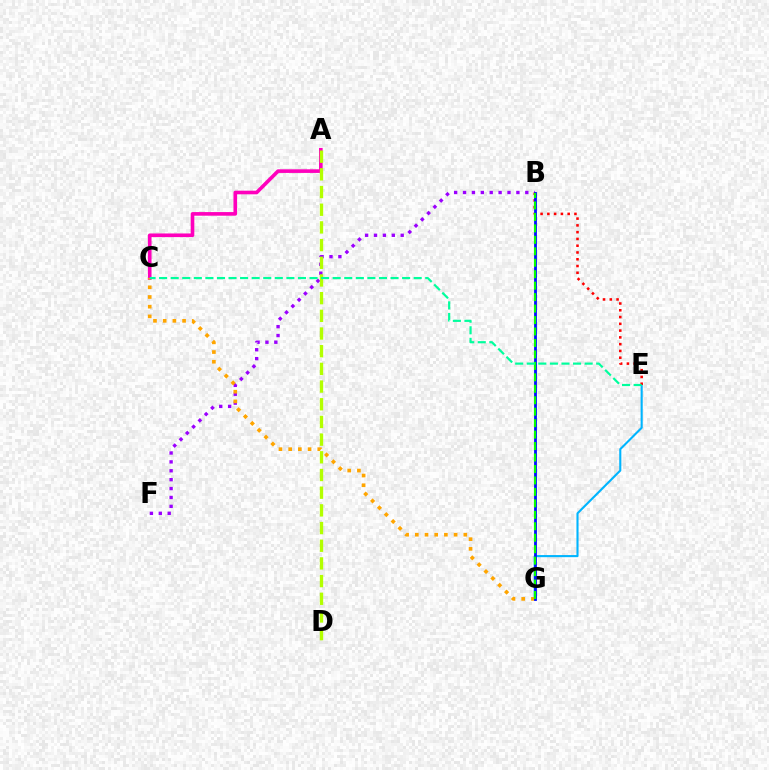{('B', 'F'): [{'color': '#9b00ff', 'line_style': 'dotted', 'thickness': 2.42}], ('A', 'C'): [{'color': '#ff00bd', 'line_style': 'solid', 'thickness': 2.61}], ('E', 'G'): [{'color': '#00b5ff', 'line_style': 'solid', 'thickness': 1.51}], ('C', 'G'): [{'color': '#ffa500', 'line_style': 'dotted', 'thickness': 2.64}], ('B', 'E'): [{'color': '#ff0000', 'line_style': 'dotted', 'thickness': 1.84}], ('B', 'G'): [{'color': '#0010ff', 'line_style': 'solid', 'thickness': 2.02}, {'color': '#08ff00', 'line_style': 'dashed', 'thickness': 1.56}], ('A', 'D'): [{'color': '#b3ff00', 'line_style': 'dashed', 'thickness': 2.4}], ('C', 'E'): [{'color': '#00ff9d', 'line_style': 'dashed', 'thickness': 1.57}]}